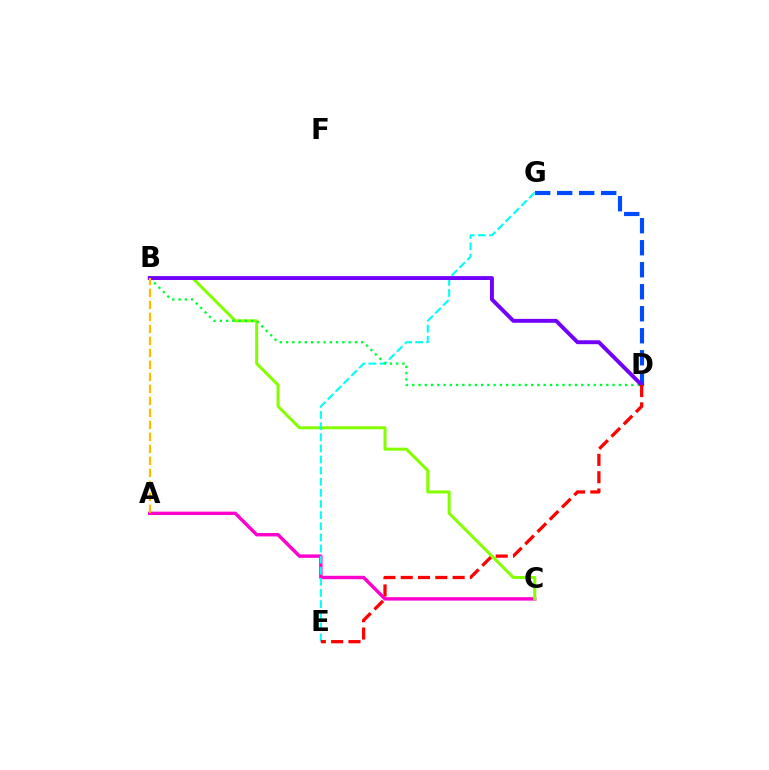{('A', 'C'): [{'color': '#ff00cf', 'line_style': 'solid', 'thickness': 2.46}], ('B', 'C'): [{'color': '#84ff00', 'line_style': 'solid', 'thickness': 2.16}], ('D', 'G'): [{'color': '#004bff', 'line_style': 'dashed', 'thickness': 2.99}], ('E', 'G'): [{'color': '#00fff6', 'line_style': 'dashed', 'thickness': 1.51}], ('B', 'D'): [{'color': '#00ff39', 'line_style': 'dotted', 'thickness': 1.7}, {'color': '#7200ff', 'line_style': 'solid', 'thickness': 2.81}], ('D', 'E'): [{'color': '#ff0000', 'line_style': 'dashed', 'thickness': 2.35}], ('A', 'B'): [{'color': '#ffbd00', 'line_style': 'dashed', 'thickness': 1.63}]}